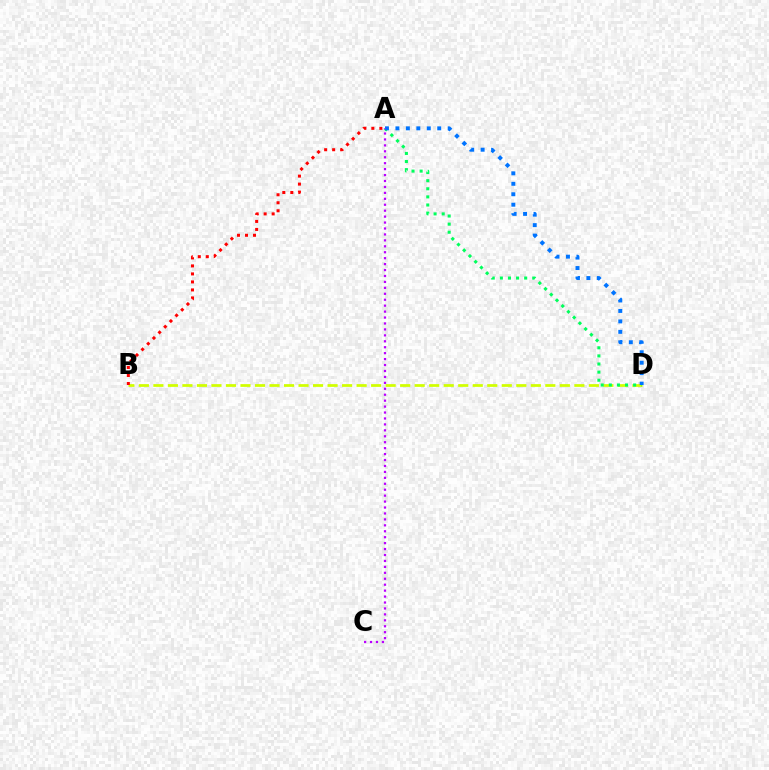{('B', 'D'): [{'color': '#d1ff00', 'line_style': 'dashed', 'thickness': 1.97}], ('A', 'D'): [{'color': '#00ff5c', 'line_style': 'dotted', 'thickness': 2.2}, {'color': '#0074ff', 'line_style': 'dotted', 'thickness': 2.84}], ('A', 'C'): [{'color': '#b900ff', 'line_style': 'dotted', 'thickness': 1.61}], ('A', 'B'): [{'color': '#ff0000', 'line_style': 'dotted', 'thickness': 2.18}]}